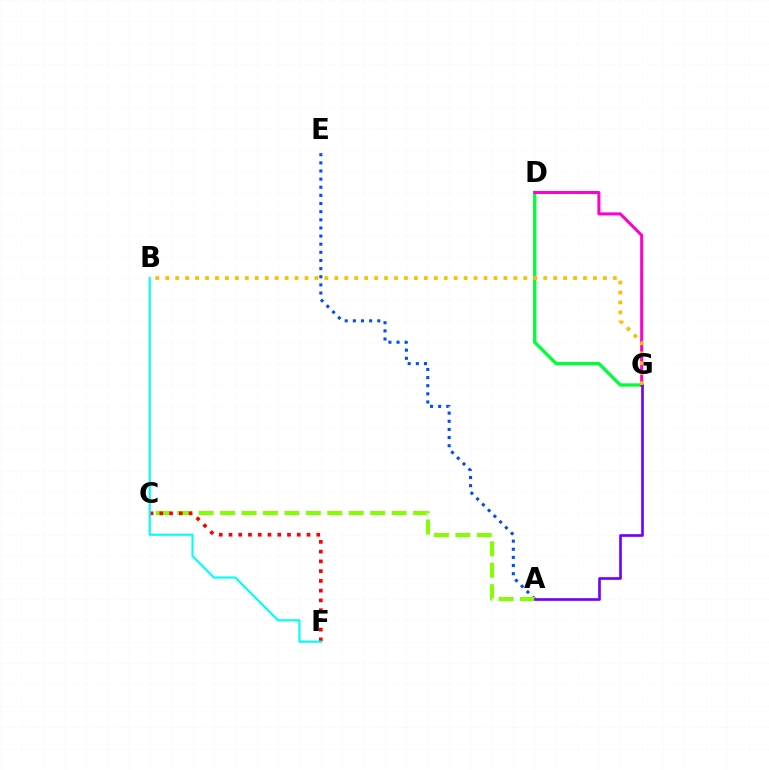{('A', 'E'): [{'color': '#004bff', 'line_style': 'dotted', 'thickness': 2.21}], ('A', 'C'): [{'color': '#84ff00', 'line_style': 'dashed', 'thickness': 2.91}], ('C', 'F'): [{'color': '#ff0000', 'line_style': 'dotted', 'thickness': 2.65}], ('D', 'G'): [{'color': '#00ff39', 'line_style': 'solid', 'thickness': 2.4}, {'color': '#ff00cf', 'line_style': 'solid', 'thickness': 2.18}], ('B', 'F'): [{'color': '#00fff6', 'line_style': 'solid', 'thickness': 1.52}], ('A', 'G'): [{'color': '#7200ff', 'line_style': 'solid', 'thickness': 1.92}], ('B', 'G'): [{'color': '#ffbd00', 'line_style': 'dotted', 'thickness': 2.7}]}